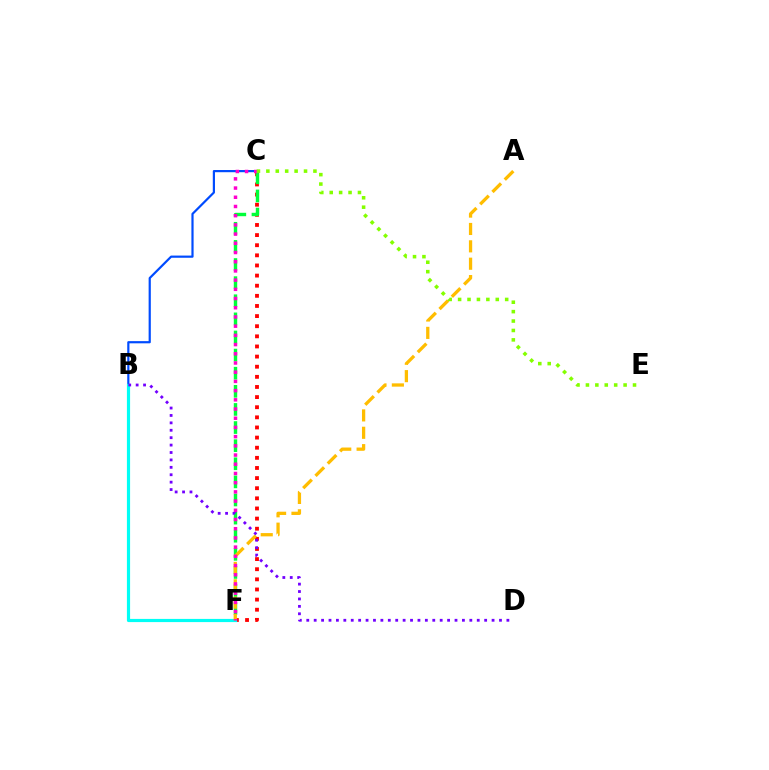{('B', 'C'): [{'color': '#004bff', 'line_style': 'solid', 'thickness': 1.58}], ('C', 'F'): [{'color': '#ff0000', 'line_style': 'dotted', 'thickness': 2.75}, {'color': '#00ff39', 'line_style': 'dashed', 'thickness': 2.46}, {'color': '#ff00cf', 'line_style': 'dotted', 'thickness': 2.5}], ('B', 'F'): [{'color': '#00fff6', 'line_style': 'solid', 'thickness': 2.29}], ('A', 'F'): [{'color': '#ffbd00', 'line_style': 'dashed', 'thickness': 2.36}], ('B', 'D'): [{'color': '#7200ff', 'line_style': 'dotted', 'thickness': 2.01}], ('C', 'E'): [{'color': '#84ff00', 'line_style': 'dotted', 'thickness': 2.56}]}